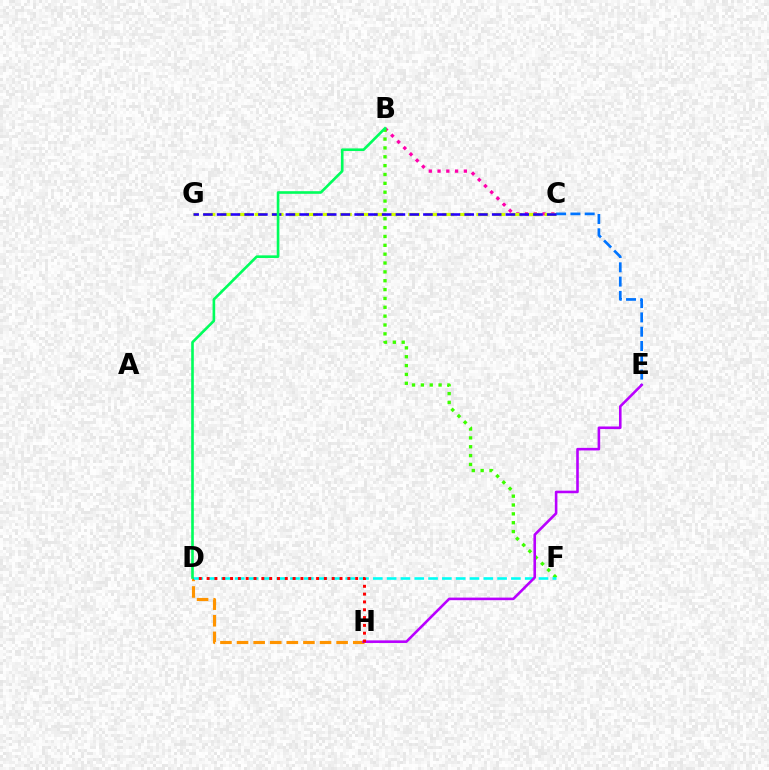{('D', 'H'): [{'color': '#ff9400', 'line_style': 'dashed', 'thickness': 2.25}, {'color': '#ff0000', 'line_style': 'dotted', 'thickness': 2.12}], ('B', 'C'): [{'color': '#ff00ac', 'line_style': 'dotted', 'thickness': 2.38}], ('B', 'F'): [{'color': '#3dff00', 'line_style': 'dotted', 'thickness': 2.41}], ('C', 'G'): [{'color': '#d1ff00', 'line_style': 'dashed', 'thickness': 2.32}, {'color': '#2500ff', 'line_style': 'dashed', 'thickness': 1.87}], ('C', 'E'): [{'color': '#0074ff', 'line_style': 'dashed', 'thickness': 1.94}], ('D', 'F'): [{'color': '#00fff6', 'line_style': 'dashed', 'thickness': 1.88}], ('E', 'H'): [{'color': '#b900ff', 'line_style': 'solid', 'thickness': 1.87}], ('B', 'D'): [{'color': '#00ff5c', 'line_style': 'solid', 'thickness': 1.89}]}